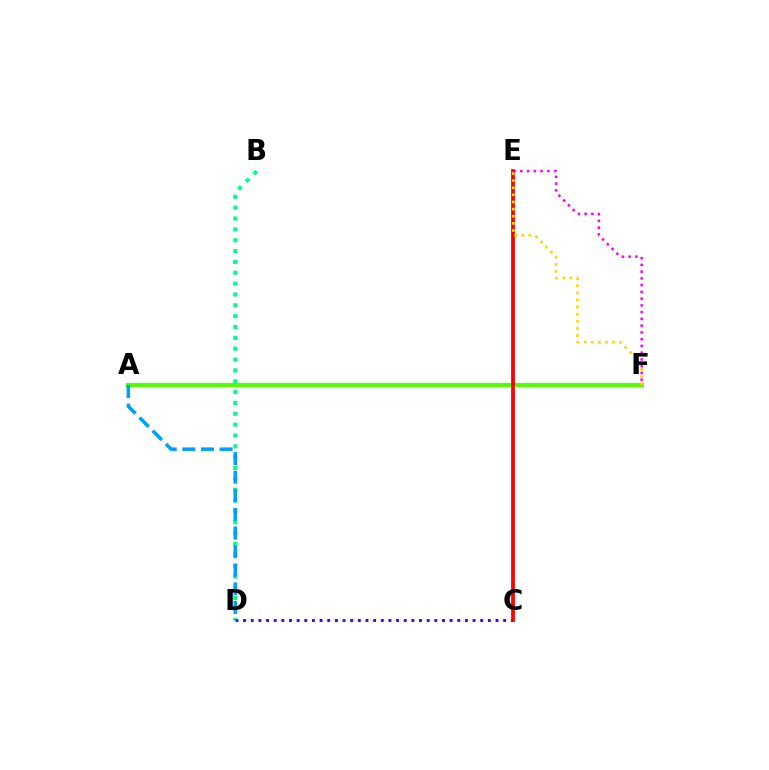{('B', 'D'): [{'color': '#00ff86', 'line_style': 'dotted', 'thickness': 2.95}], ('C', 'D'): [{'color': '#3700ff', 'line_style': 'dotted', 'thickness': 2.08}], ('A', 'F'): [{'color': '#4fff00', 'line_style': 'solid', 'thickness': 2.96}], ('C', 'E'): [{'color': '#ff0000', 'line_style': 'solid', 'thickness': 2.71}], ('E', 'F'): [{'color': '#ffd500', 'line_style': 'dotted', 'thickness': 1.94}, {'color': '#ff00ed', 'line_style': 'dotted', 'thickness': 1.83}], ('A', 'D'): [{'color': '#009eff', 'line_style': 'dashed', 'thickness': 2.53}]}